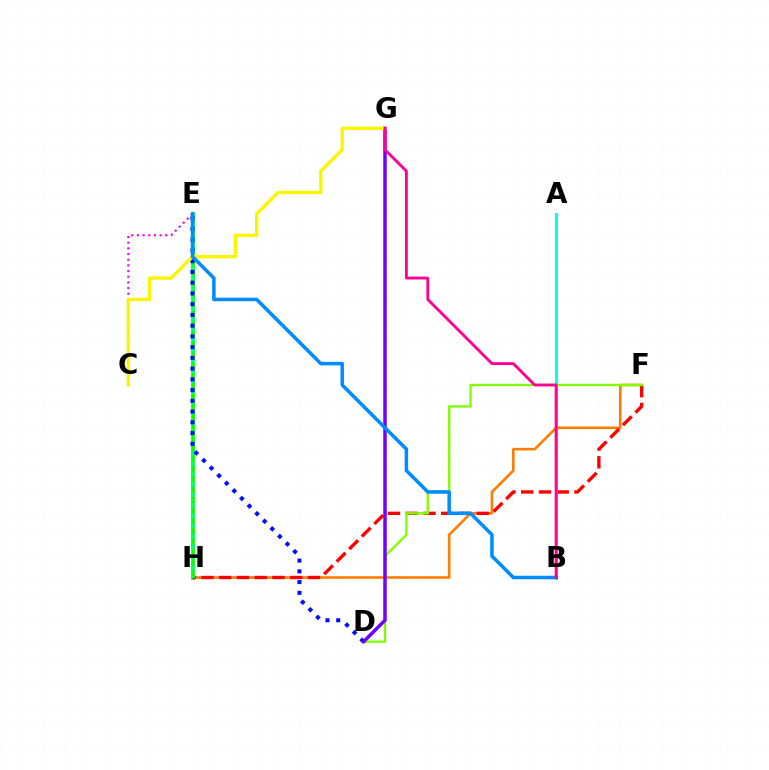{('C', 'E'): [{'color': '#ee00ff', 'line_style': 'dotted', 'thickness': 1.54}], ('F', 'H'): [{'color': '#ff7c00', 'line_style': 'solid', 'thickness': 1.87}, {'color': '#ff0000', 'line_style': 'dashed', 'thickness': 2.41}], ('E', 'H'): [{'color': '#08ff00', 'line_style': 'solid', 'thickness': 2.69}, {'color': '#00ff74', 'line_style': 'dotted', 'thickness': 2.81}], ('D', 'F'): [{'color': '#84ff00', 'line_style': 'solid', 'thickness': 1.71}], ('A', 'B'): [{'color': '#00fff6', 'line_style': 'solid', 'thickness': 2.11}], ('D', 'E'): [{'color': '#0010ff', 'line_style': 'dotted', 'thickness': 2.92}], ('D', 'G'): [{'color': '#7200ff', 'line_style': 'solid', 'thickness': 2.51}], ('C', 'G'): [{'color': '#fcf500', 'line_style': 'solid', 'thickness': 2.4}], ('B', 'E'): [{'color': '#008cff', 'line_style': 'solid', 'thickness': 2.53}], ('B', 'G'): [{'color': '#ff0094', 'line_style': 'solid', 'thickness': 2.05}]}